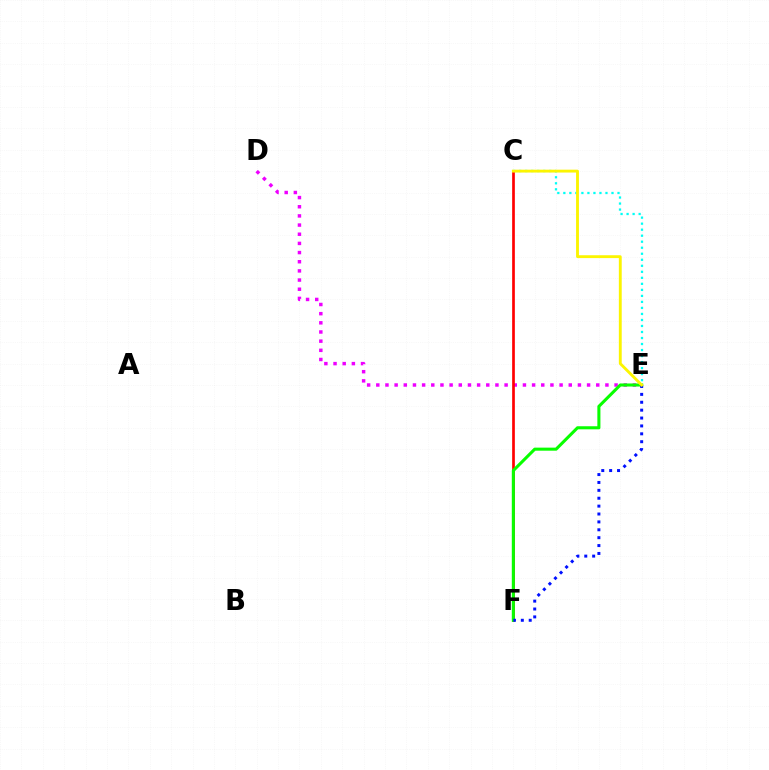{('C', 'E'): [{'color': '#00fff6', 'line_style': 'dotted', 'thickness': 1.64}, {'color': '#fcf500', 'line_style': 'solid', 'thickness': 2.06}], ('D', 'E'): [{'color': '#ee00ff', 'line_style': 'dotted', 'thickness': 2.49}], ('C', 'F'): [{'color': '#ff0000', 'line_style': 'solid', 'thickness': 1.94}], ('E', 'F'): [{'color': '#08ff00', 'line_style': 'solid', 'thickness': 2.21}, {'color': '#0010ff', 'line_style': 'dotted', 'thickness': 2.14}]}